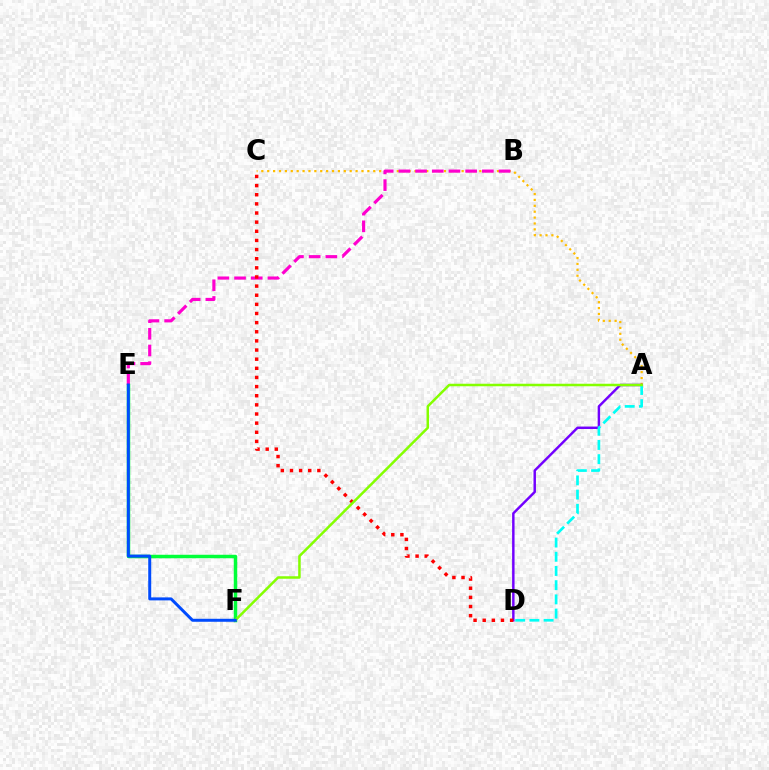{('A', 'C'): [{'color': '#ffbd00', 'line_style': 'dotted', 'thickness': 1.6}], ('E', 'F'): [{'color': '#00ff39', 'line_style': 'solid', 'thickness': 2.5}, {'color': '#004bff', 'line_style': 'solid', 'thickness': 2.15}], ('A', 'D'): [{'color': '#7200ff', 'line_style': 'solid', 'thickness': 1.76}, {'color': '#00fff6', 'line_style': 'dashed', 'thickness': 1.93}], ('B', 'E'): [{'color': '#ff00cf', 'line_style': 'dashed', 'thickness': 2.27}], ('C', 'D'): [{'color': '#ff0000', 'line_style': 'dotted', 'thickness': 2.48}], ('A', 'F'): [{'color': '#84ff00', 'line_style': 'solid', 'thickness': 1.81}]}